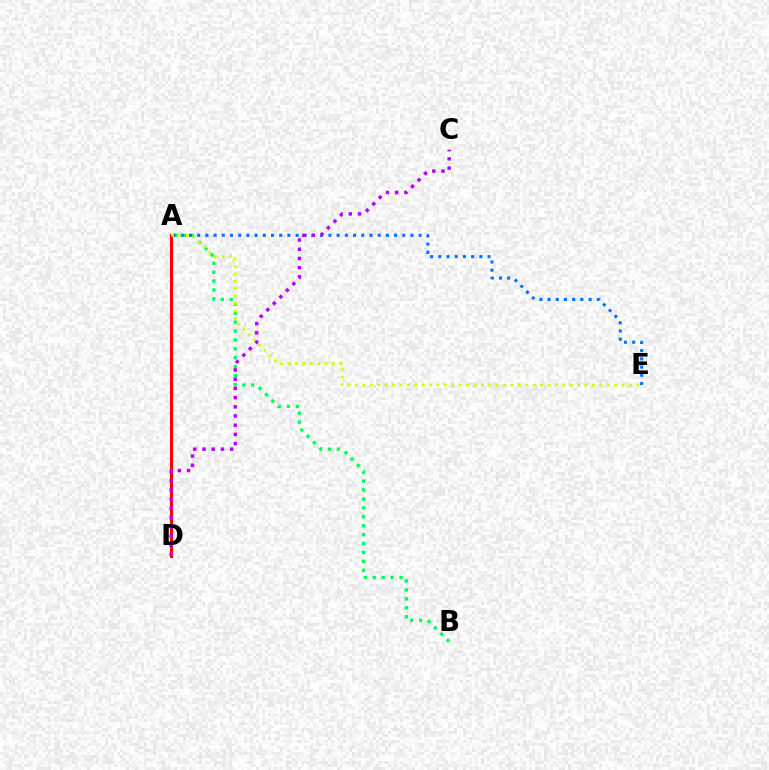{('A', 'B'): [{'color': '#00ff5c', 'line_style': 'dotted', 'thickness': 2.42}], ('A', 'E'): [{'color': '#0074ff', 'line_style': 'dotted', 'thickness': 2.23}, {'color': '#d1ff00', 'line_style': 'dotted', 'thickness': 2.01}], ('A', 'D'): [{'color': '#ff0000', 'line_style': 'solid', 'thickness': 2.19}], ('C', 'D'): [{'color': '#b900ff', 'line_style': 'dotted', 'thickness': 2.5}]}